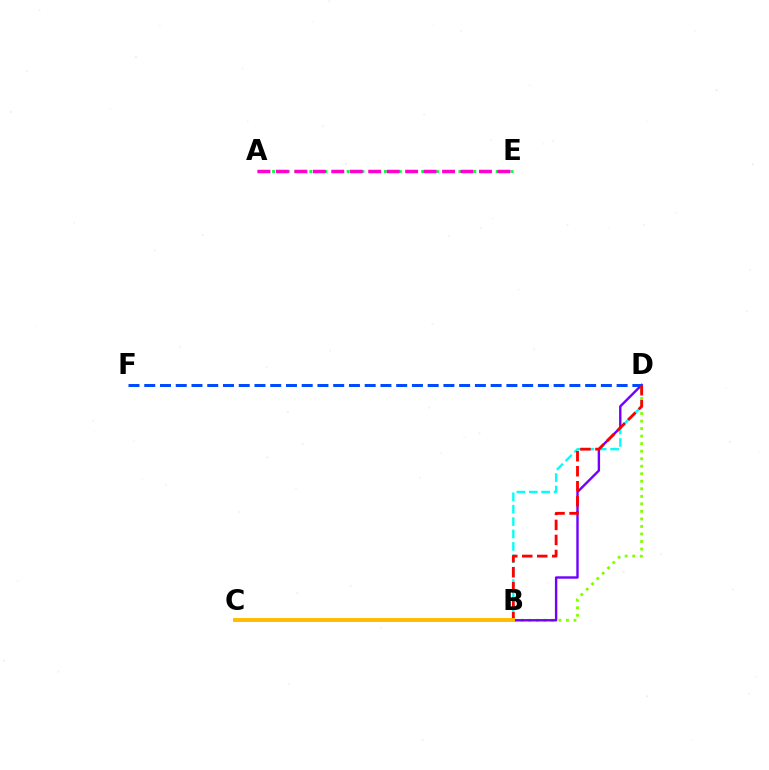{('A', 'E'): [{'color': '#00ff39', 'line_style': 'dotted', 'thickness': 2.03}, {'color': '#ff00cf', 'line_style': 'dashed', 'thickness': 2.51}], ('B', 'D'): [{'color': '#00fff6', 'line_style': 'dashed', 'thickness': 1.68}, {'color': '#84ff00', 'line_style': 'dotted', 'thickness': 2.04}, {'color': '#7200ff', 'line_style': 'solid', 'thickness': 1.73}, {'color': '#ff0000', 'line_style': 'dashed', 'thickness': 2.04}], ('D', 'F'): [{'color': '#004bff', 'line_style': 'dashed', 'thickness': 2.14}], ('B', 'C'): [{'color': '#ffbd00', 'line_style': 'solid', 'thickness': 2.83}]}